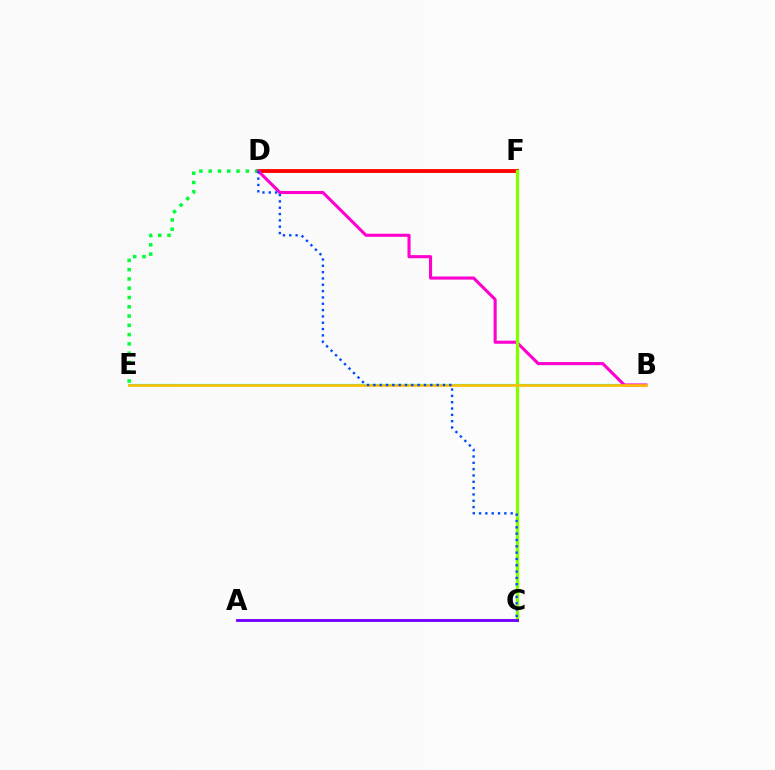{('B', 'E'): [{'color': '#00fff6', 'line_style': 'solid', 'thickness': 1.6}, {'color': '#ffbd00', 'line_style': 'solid', 'thickness': 1.91}], ('D', 'F'): [{'color': '#ff0000', 'line_style': 'solid', 'thickness': 2.76}], ('D', 'E'): [{'color': '#00ff39', 'line_style': 'dotted', 'thickness': 2.52}], ('B', 'D'): [{'color': '#ff00cf', 'line_style': 'solid', 'thickness': 2.23}], ('C', 'F'): [{'color': '#84ff00', 'line_style': 'solid', 'thickness': 2.39}], ('C', 'D'): [{'color': '#004bff', 'line_style': 'dotted', 'thickness': 1.72}], ('A', 'C'): [{'color': '#7200ff', 'line_style': 'solid', 'thickness': 2.06}]}